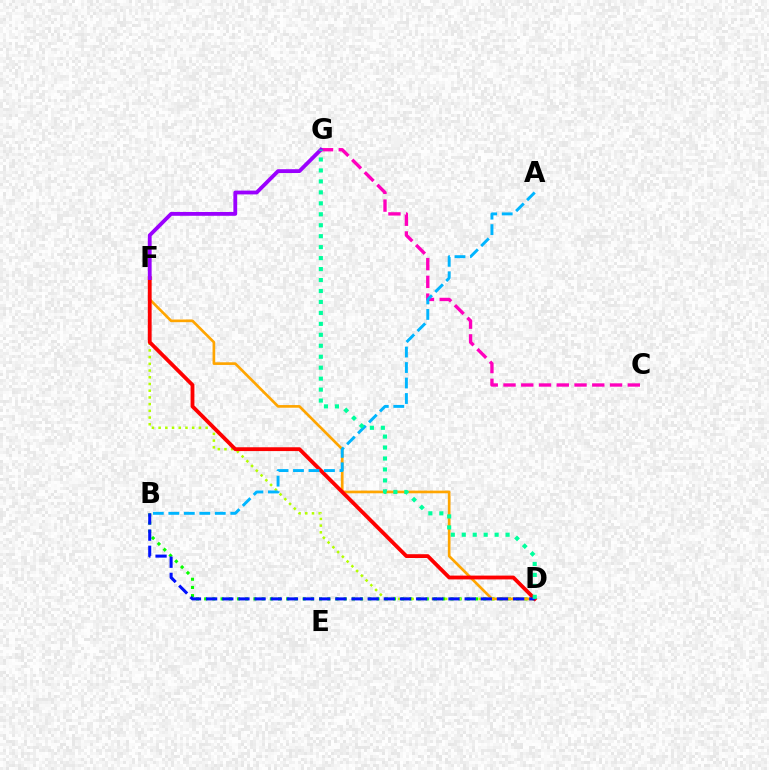{('C', 'G'): [{'color': '#ff00bd', 'line_style': 'dashed', 'thickness': 2.41}], ('B', 'D'): [{'color': '#08ff00', 'line_style': 'dotted', 'thickness': 2.23}, {'color': '#0010ff', 'line_style': 'dashed', 'thickness': 2.2}], ('D', 'F'): [{'color': '#b3ff00', 'line_style': 'dotted', 'thickness': 1.82}, {'color': '#ffa500', 'line_style': 'solid', 'thickness': 1.92}, {'color': '#ff0000', 'line_style': 'solid', 'thickness': 2.74}], ('A', 'B'): [{'color': '#00b5ff', 'line_style': 'dashed', 'thickness': 2.1}], ('F', 'G'): [{'color': '#9b00ff', 'line_style': 'solid', 'thickness': 2.74}], ('D', 'G'): [{'color': '#00ff9d', 'line_style': 'dotted', 'thickness': 2.98}]}